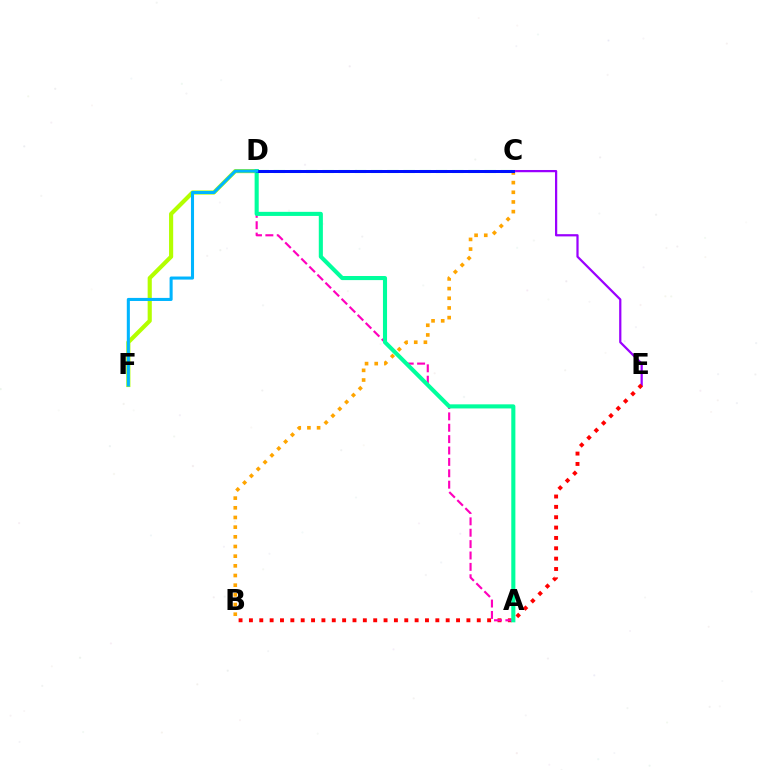{('C', 'D'): [{'color': '#08ff00', 'line_style': 'dashed', 'thickness': 2.2}, {'color': '#0010ff', 'line_style': 'solid', 'thickness': 2.17}], ('C', 'E'): [{'color': '#9b00ff', 'line_style': 'solid', 'thickness': 1.61}], ('B', 'E'): [{'color': '#ff0000', 'line_style': 'dotted', 'thickness': 2.81}], ('D', 'F'): [{'color': '#b3ff00', 'line_style': 'solid', 'thickness': 2.98}, {'color': '#00b5ff', 'line_style': 'solid', 'thickness': 2.21}], ('A', 'D'): [{'color': '#ff00bd', 'line_style': 'dashed', 'thickness': 1.55}, {'color': '#00ff9d', 'line_style': 'solid', 'thickness': 2.95}], ('B', 'C'): [{'color': '#ffa500', 'line_style': 'dotted', 'thickness': 2.63}]}